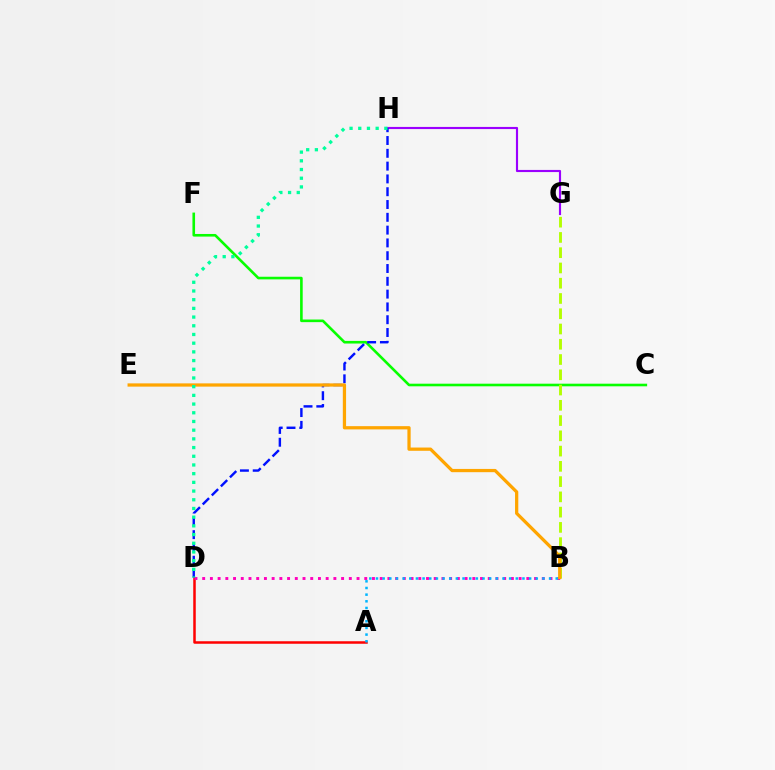{('A', 'D'): [{'color': '#ff0000', 'line_style': 'solid', 'thickness': 1.81}], ('C', 'F'): [{'color': '#08ff00', 'line_style': 'solid', 'thickness': 1.88}], ('B', 'D'): [{'color': '#ff00bd', 'line_style': 'dotted', 'thickness': 2.1}], ('G', 'H'): [{'color': '#9b00ff', 'line_style': 'solid', 'thickness': 1.54}], ('D', 'H'): [{'color': '#0010ff', 'line_style': 'dashed', 'thickness': 1.74}, {'color': '#00ff9d', 'line_style': 'dotted', 'thickness': 2.36}], ('B', 'G'): [{'color': '#b3ff00', 'line_style': 'dashed', 'thickness': 2.07}], ('B', 'E'): [{'color': '#ffa500', 'line_style': 'solid', 'thickness': 2.34}], ('A', 'B'): [{'color': '#00b5ff', 'line_style': 'dotted', 'thickness': 1.81}]}